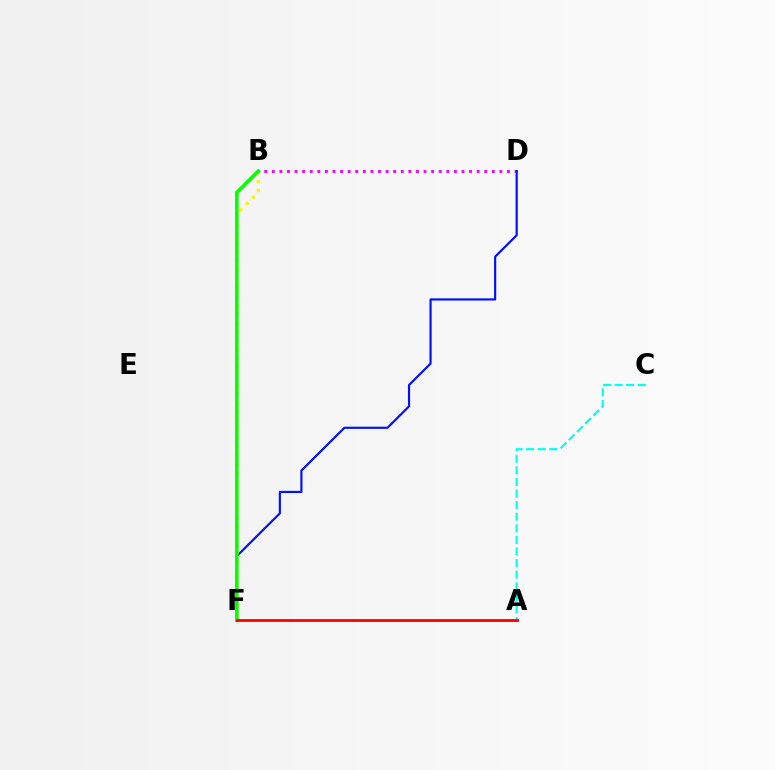{('B', 'D'): [{'color': '#ee00ff', 'line_style': 'dotted', 'thickness': 2.06}], ('D', 'F'): [{'color': '#0010ff', 'line_style': 'solid', 'thickness': 1.56}], ('A', 'C'): [{'color': '#00fff6', 'line_style': 'dashed', 'thickness': 1.57}], ('B', 'F'): [{'color': '#fcf500', 'line_style': 'dotted', 'thickness': 2.4}, {'color': '#08ff00', 'line_style': 'solid', 'thickness': 2.58}], ('A', 'F'): [{'color': '#ff0000', 'line_style': 'solid', 'thickness': 2.03}]}